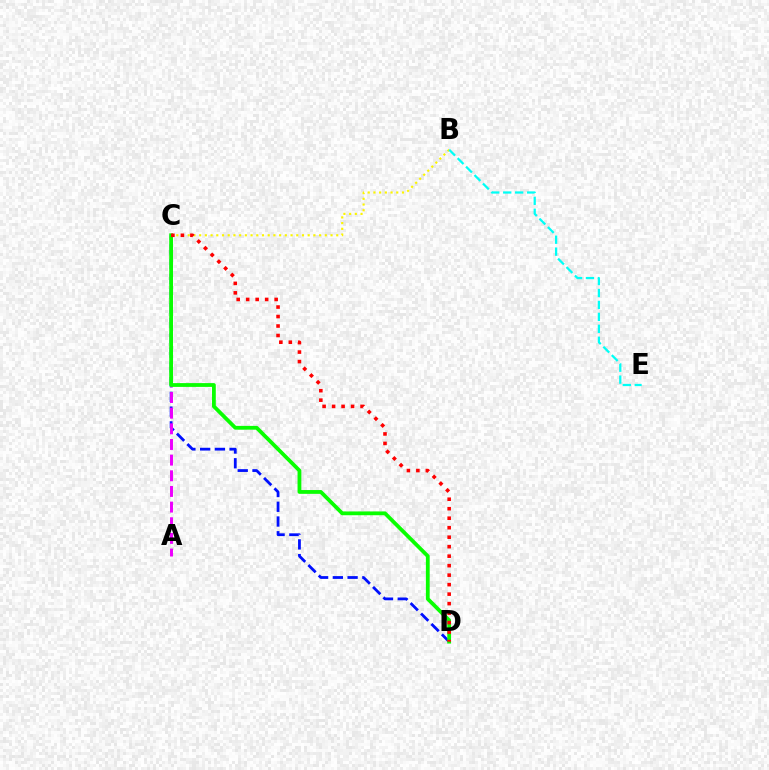{('C', 'D'): [{'color': '#0010ff', 'line_style': 'dashed', 'thickness': 2.0}, {'color': '#08ff00', 'line_style': 'solid', 'thickness': 2.73}, {'color': '#ff0000', 'line_style': 'dotted', 'thickness': 2.58}], ('A', 'C'): [{'color': '#ee00ff', 'line_style': 'dashed', 'thickness': 2.13}], ('B', 'C'): [{'color': '#fcf500', 'line_style': 'dotted', 'thickness': 1.55}], ('B', 'E'): [{'color': '#00fff6', 'line_style': 'dashed', 'thickness': 1.62}]}